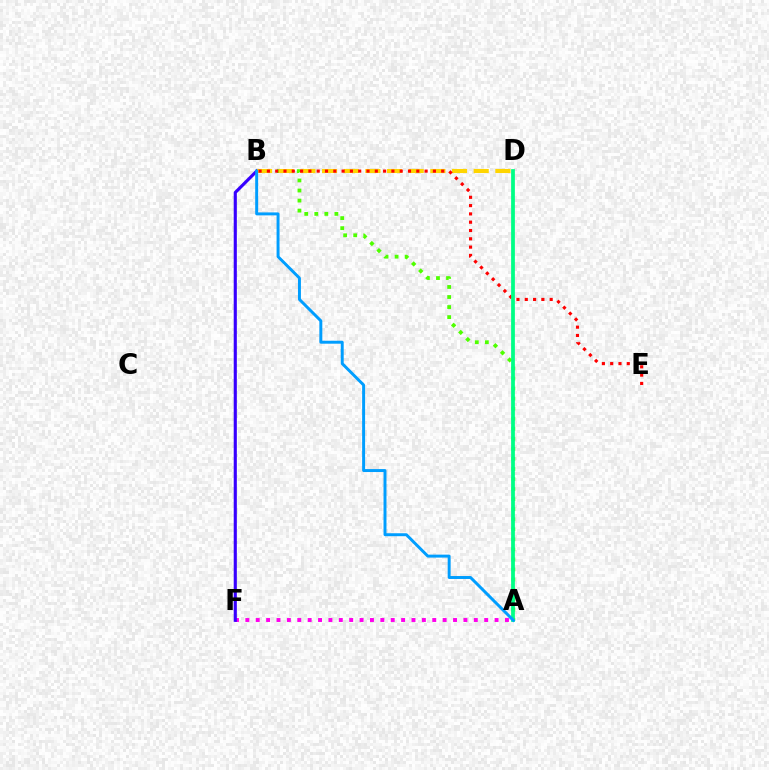{('A', 'F'): [{'color': '#ff00ed', 'line_style': 'dotted', 'thickness': 2.82}], ('A', 'B'): [{'color': '#4fff00', 'line_style': 'dotted', 'thickness': 2.73}, {'color': '#009eff', 'line_style': 'solid', 'thickness': 2.13}], ('B', 'F'): [{'color': '#3700ff', 'line_style': 'solid', 'thickness': 2.25}], ('B', 'D'): [{'color': '#ffd500', 'line_style': 'dashed', 'thickness': 2.94}], ('B', 'E'): [{'color': '#ff0000', 'line_style': 'dotted', 'thickness': 2.26}], ('A', 'D'): [{'color': '#00ff86', 'line_style': 'solid', 'thickness': 2.7}]}